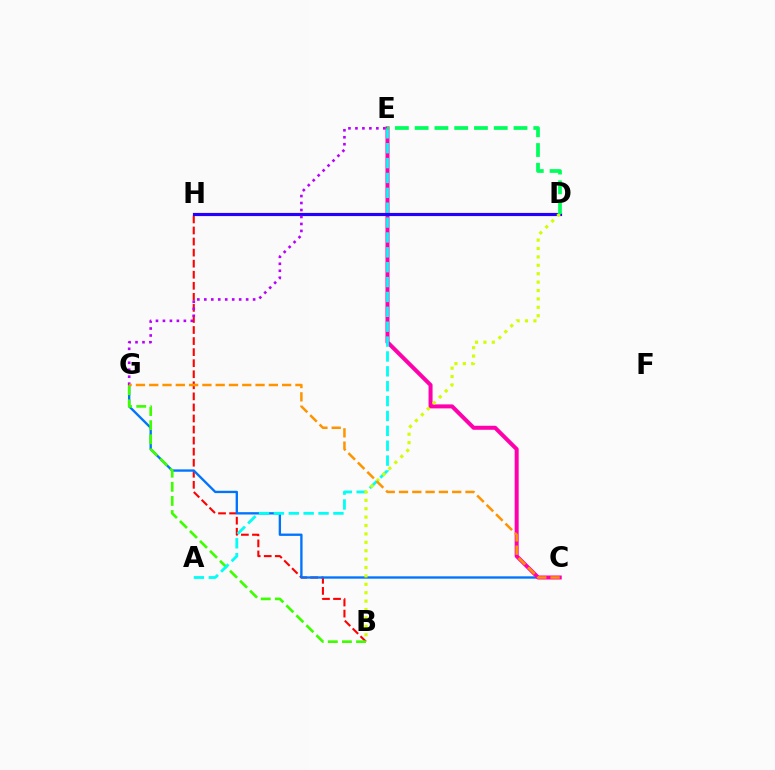{('B', 'H'): [{'color': '#ff0000', 'line_style': 'dashed', 'thickness': 1.5}], ('C', 'G'): [{'color': '#0074ff', 'line_style': 'solid', 'thickness': 1.69}, {'color': '#ff9400', 'line_style': 'dashed', 'thickness': 1.81}], ('C', 'E'): [{'color': '#ff00ac', 'line_style': 'solid', 'thickness': 2.88}], ('B', 'G'): [{'color': '#3dff00', 'line_style': 'dashed', 'thickness': 1.92}], ('D', 'H'): [{'color': '#2500ff', 'line_style': 'solid', 'thickness': 2.28}], ('E', 'G'): [{'color': '#b900ff', 'line_style': 'dotted', 'thickness': 1.89}], ('A', 'E'): [{'color': '#00fff6', 'line_style': 'dashed', 'thickness': 2.02}], ('B', 'D'): [{'color': '#d1ff00', 'line_style': 'dotted', 'thickness': 2.28}], ('D', 'E'): [{'color': '#00ff5c', 'line_style': 'dashed', 'thickness': 2.69}]}